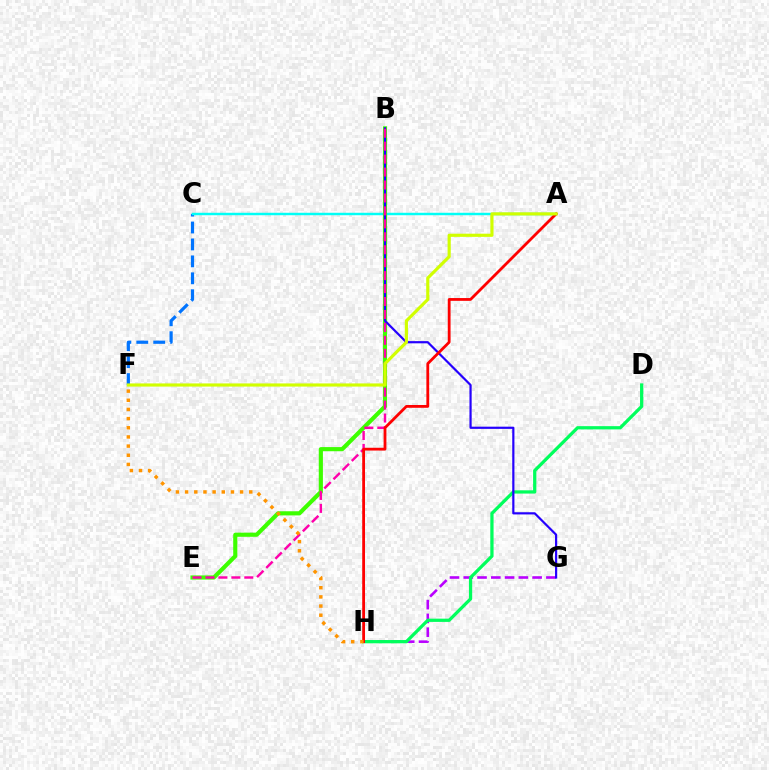{('C', 'F'): [{'color': '#0074ff', 'line_style': 'dashed', 'thickness': 2.3}], ('A', 'C'): [{'color': '#00fff6', 'line_style': 'solid', 'thickness': 1.77}], ('B', 'E'): [{'color': '#3dff00', 'line_style': 'solid', 'thickness': 2.98}, {'color': '#ff00ac', 'line_style': 'dashed', 'thickness': 1.76}], ('G', 'H'): [{'color': '#b900ff', 'line_style': 'dashed', 'thickness': 1.87}], ('D', 'H'): [{'color': '#00ff5c', 'line_style': 'solid', 'thickness': 2.34}], ('B', 'G'): [{'color': '#2500ff', 'line_style': 'solid', 'thickness': 1.58}], ('A', 'H'): [{'color': '#ff0000', 'line_style': 'solid', 'thickness': 2.02}], ('A', 'F'): [{'color': '#d1ff00', 'line_style': 'solid', 'thickness': 2.27}], ('F', 'H'): [{'color': '#ff9400', 'line_style': 'dotted', 'thickness': 2.49}]}